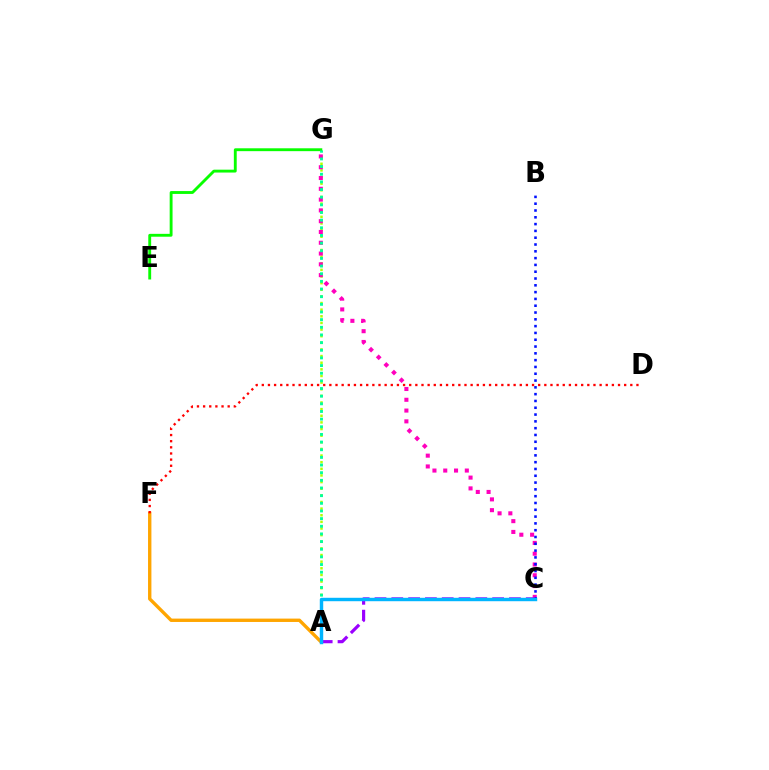{('A', 'G'): [{'color': '#b3ff00', 'line_style': 'dotted', 'thickness': 1.8}, {'color': '#00ff9d', 'line_style': 'dotted', 'thickness': 2.08}], ('E', 'G'): [{'color': '#08ff00', 'line_style': 'solid', 'thickness': 2.07}], ('C', 'G'): [{'color': '#ff00bd', 'line_style': 'dotted', 'thickness': 2.93}], ('B', 'C'): [{'color': '#0010ff', 'line_style': 'dotted', 'thickness': 1.85}], ('A', 'F'): [{'color': '#ffa500', 'line_style': 'solid', 'thickness': 2.43}], ('A', 'C'): [{'color': '#9b00ff', 'line_style': 'dashed', 'thickness': 2.28}, {'color': '#00b5ff', 'line_style': 'solid', 'thickness': 2.46}], ('D', 'F'): [{'color': '#ff0000', 'line_style': 'dotted', 'thickness': 1.67}]}